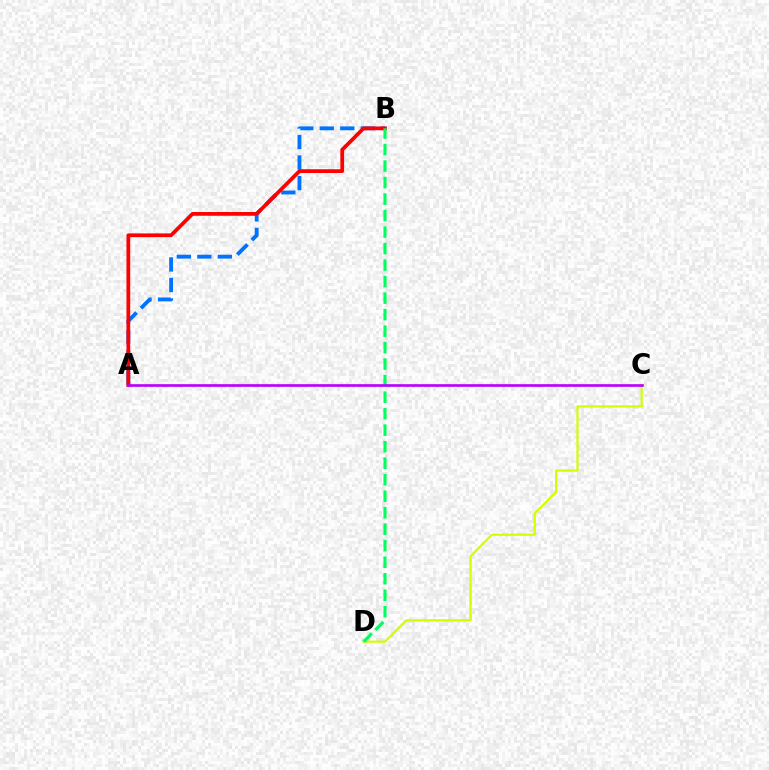{('C', 'D'): [{'color': '#d1ff00', 'line_style': 'solid', 'thickness': 1.57}], ('A', 'B'): [{'color': '#0074ff', 'line_style': 'dashed', 'thickness': 2.79}, {'color': '#ff0000', 'line_style': 'solid', 'thickness': 2.7}], ('B', 'D'): [{'color': '#00ff5c', 'line_style': 'dashed', 'thickness': 2.24}], ('A', 'C'): [{'color': '#b900ff', 'line_style': 'solid', 'thickness': 1.91}]}